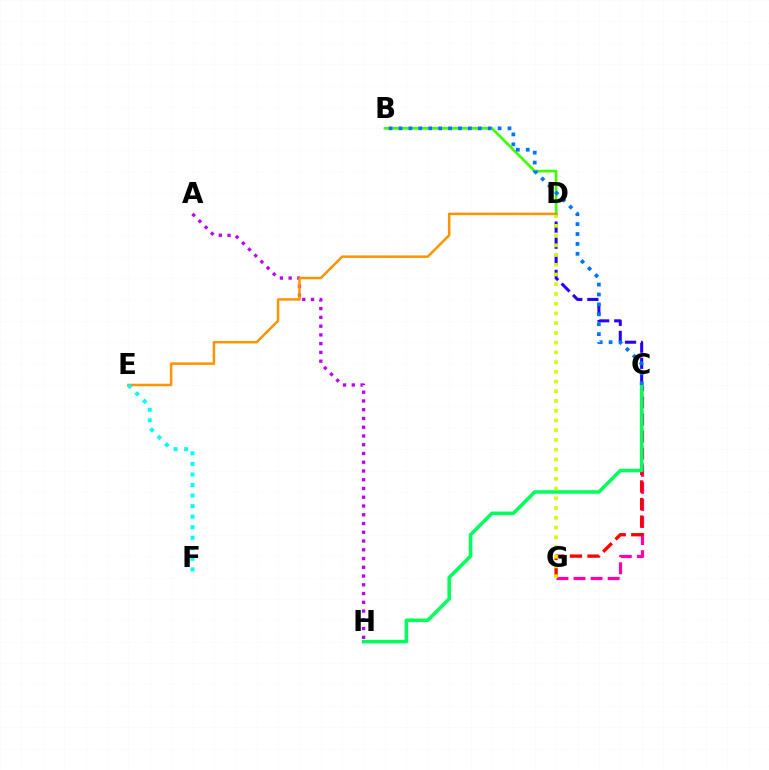{('C', 'G'): [{'color': '#ff00ac', 'line_style': 'dashed', 'thickness': 2.32}, {'color': '#ff0000', 'line_style': 'dashed', 'thickness': 2.38}], ('B', 'D'): [{'color': '#3dff00', 'line_style': 'solid', 'thickness': 1.92}], ('A', 'H'): [{'color': '#b900ff', 'line_style': 'dotted', 'thickness': 2.38}], ('D', 'E'): [{'color': '#ff9400', 'line_style': 'solid', 'thickness': 1.81}], ('C', 'D'): [{'color': '#2500ff', 'line_style': 'dashed', 'thickness': 2.19}], ('E', 'F'): [{'color': '#00fff6', 'line_style': 'dotted', 'thickness': 2.87}], ('C', 'H'): [{'color': '#00ff5c', 'line_style': 'solid', 'thickness': 2.56}], ('B', 'C'): [{'color': '#0074ff', 'line_style': 'dotted', 'thickness': 2.69}], ('D', 'G'): [{'color': '#d1ff00', 'line_style': 'dotted', 'thickness': 2.64}]}